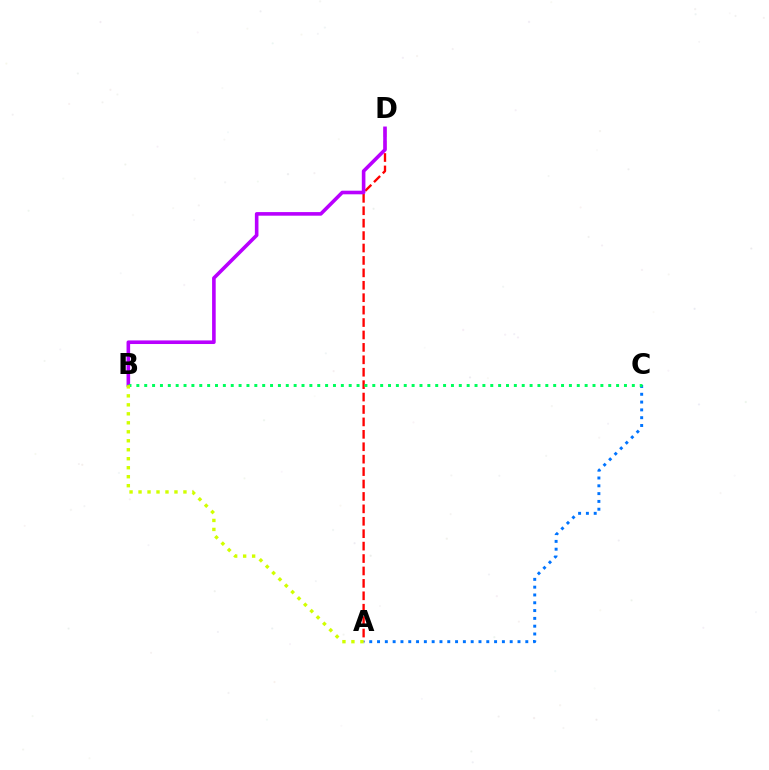{('A', 'D'): [{'color': '#ff0000', 'line_style': 'dashed', 'thickness': 1.69}], ('B', 'D'): [{'color': '#b900ff', 'line_style': 'solid', 'thickness': 2.59}], ('A', 'C'): [{'color': '#0074ff', 'line_style': 'dotted', 'thickness': 2.12}], ('B', 'C'): [{'color': '#00ff5c', 'line_style': 'dotted', 'thickness': 2.14}], ('A', 'B'): [{'color': '#d1ff00', 'line_style': 'dotted', 'thickness': 2.44}]}